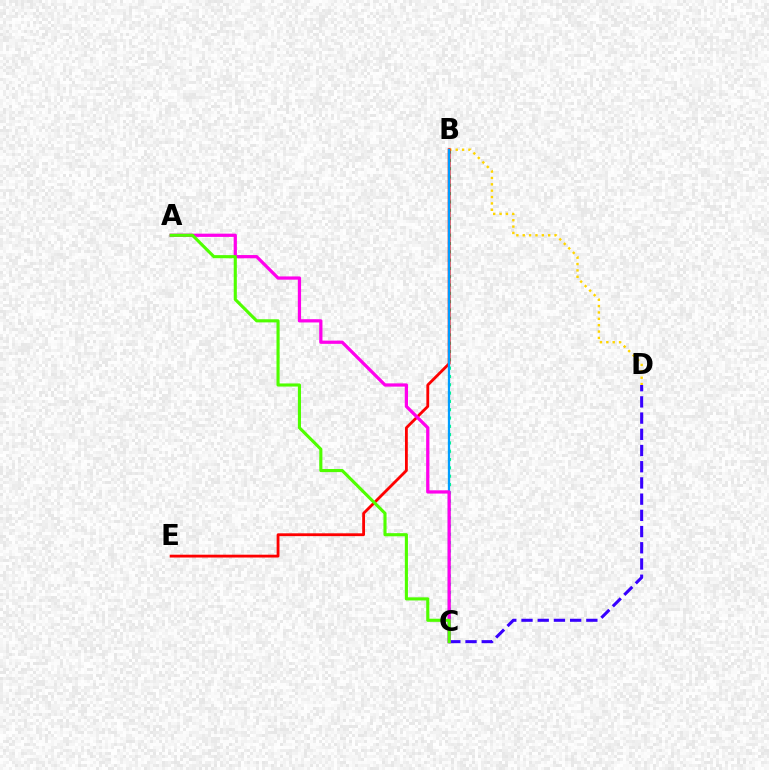{('B', 'C'): [{'color': '#00ff86', 'line_style': 'dotted', 'thickness': 2.26}, {'color': '#009eff', 'line_style': 'solid', 'thickness': 1.63}], ('B', 'D'): [{'color': '#ffd500', 'line_style': 'dotted', 'thickness': 1.73}], ('B', 'E'): [{'color': '#ff0000', 'line_style': 'solid', 'thickness': 2.03}], ('C', 'D'): [{'color': '#3700ff', 'line_style': 'dashed', 'thickness': 2.2}], ('A', 'C'): [{'color': '#ff00ed', 'line_style': 'solid', 'thickness': 2.33}, {'color': '#4fff00', 'line_style': 'solid', 'thickness': 2.24}]}